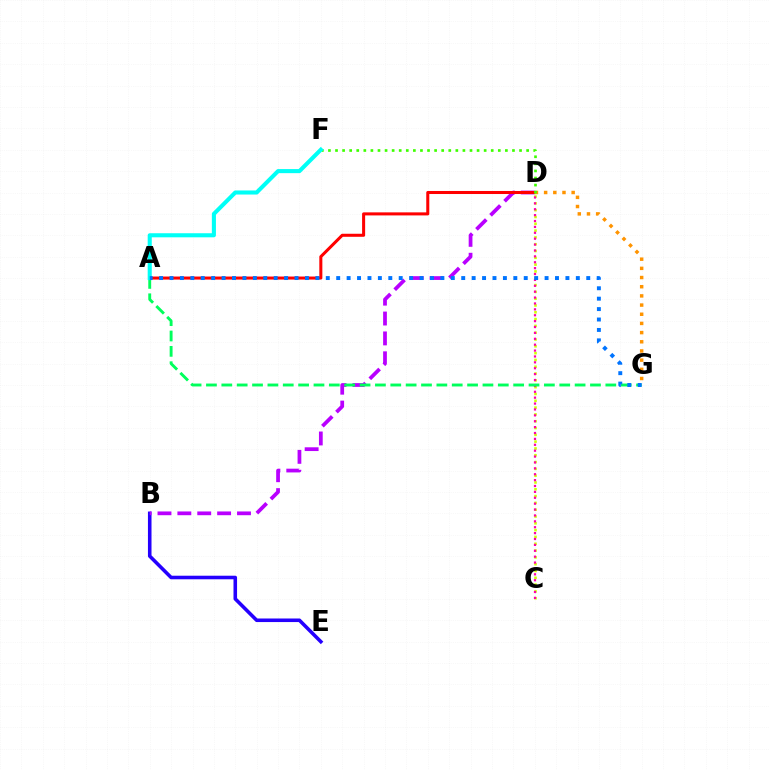{('B', 'E'): [{'color': '#2500ff', 'line_style': 'solid', 'thickness': 2.57}], ('C', 'D'): [{'color': '#d1ff00', 'line_style': 'dotted', 'thickness': 1.85}, {'color': '#ff00ac', 'line_style': 'dotted', 'thickness': 1.6}], ('B', 'D'): [{'color': '#b900ff', 'line_style': 'dashed', 'thickness': 2.7}], ('A', 'D'): [{'color': '#ff0000', 'line_style': 'solid', 'thickness': 2.19}], ('D', 'G'): [{'color': '#ff9400', 'line_style': 'dotted', 'thickness': 2.49}], ('A', 'G'): [{'color': '#00ff5c', 'line_style': 'dashed', 'thickness': 2.09}, {'color': '#0074ff', 'line_style': 'dotted', 'thickness': 2.83}], ('D', 'F'): [{'color': '#3dff00', 'line_style': 'dotted', 'thickness': 1.92}], ('A', 'F'): [{'color': '#00fff6', 'line_style': 'solid', 'thickness': 2.94}]}